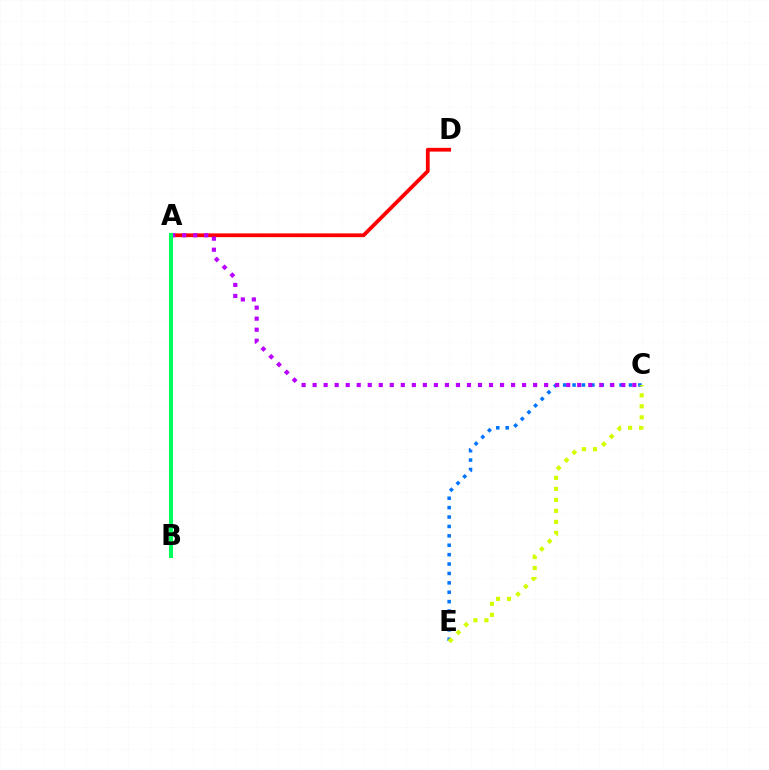{('C', 'E'): [{'color': '#0074ff', 'line_style': 'dotted', 'thickness': 2.55}, {'color': '#d1ff00', 'line_style': 'dotted', 'thickness': 2.99}], ('A', 'D'): [{'color': '#ff0000', 'line_style': 'solid', 'thickness': 2.72}], ('A', 'C'): [{'color': '#b900ff', 'line_style': 'dotted', 'thickness': 3.0}], ('A', 'B'): [{'color': '#00ff5c', 'line_style': 'solid', 'thickness': 2.9}]}